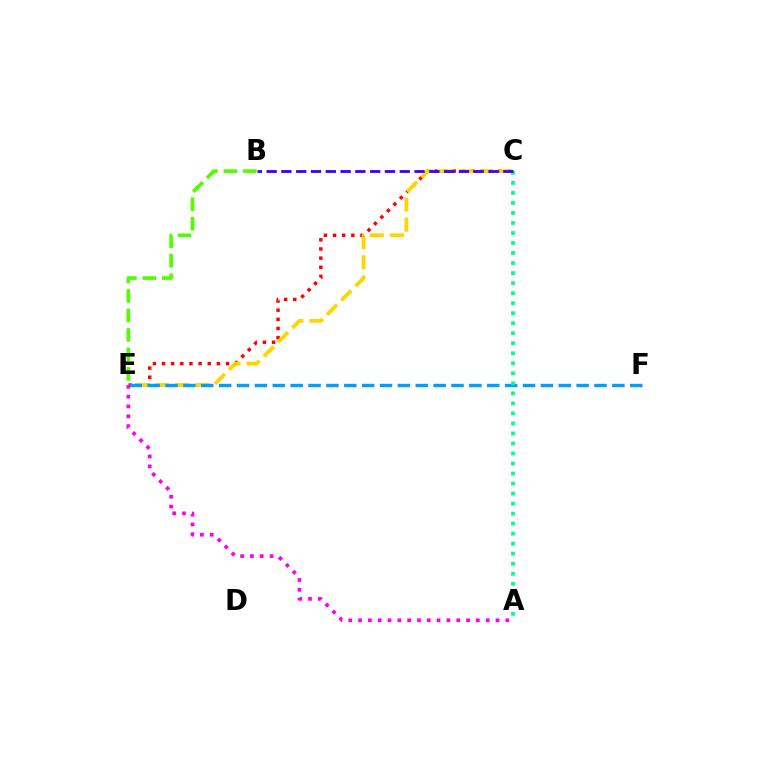{('C', 'E'): [{'color': '#ff0000', 'line_style': 'dotted', 'thickness': 2.48}, {'color': '#ffd500', 'line_style': 'dashed', 'thickness': 2.73}], ('E', 'F'): [{'color': '#009eff', 'line_style': 'dashed', 'thickness': 2.43}], ('B', 'E'): [{'color': '#4fff00', 'line_style': 'dashed', 'thickness': 2.65}], ('A', 'E'): [{'color': '#ff00ed', 'line_style': 'dotted', 'thickness': 2.67}], ('A', 'C'): [{'color': '#00ff86', 'line_style': 'dotted', 'thickness': 2.72}], ('B', 'C'): [{'color': '#3700ff', 'line_style': 'dashed', 'thickness': 2.01}]}